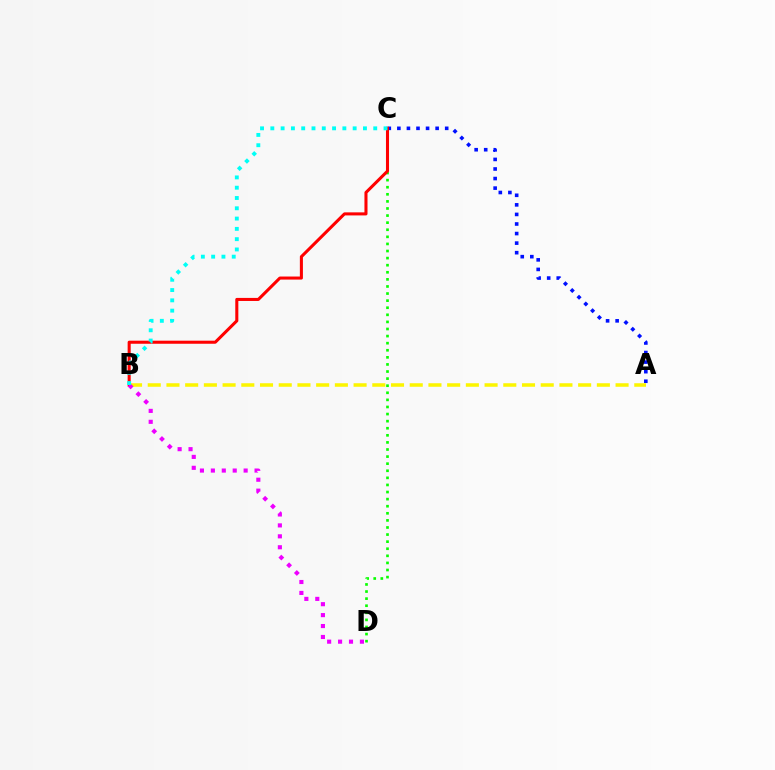{('C', 'D'): [{'color': '#08ff00', 'line_style': 'dotted', 'thickness': 1.93}], ('A', 'C'): [{'color': '#0010ff', 'line_style': 'dotted', 'thickness': 2.6}], ('B', 'C'): [{'color': '#ff0000', 'line_style': 'solid', 'thickness': 2.2}, {'color': '#00fff6', 'line_style': 'dotted', 'thickness': 2.8}], ('A', 'B'): [{'color': '#fcf500', 'line_style': 'dashed', 'thickness': 2.54}], ('B', 'D'): [{'color': '#ee00ff', 'line_style': 'dotted', 'thickness': 2.97}]}